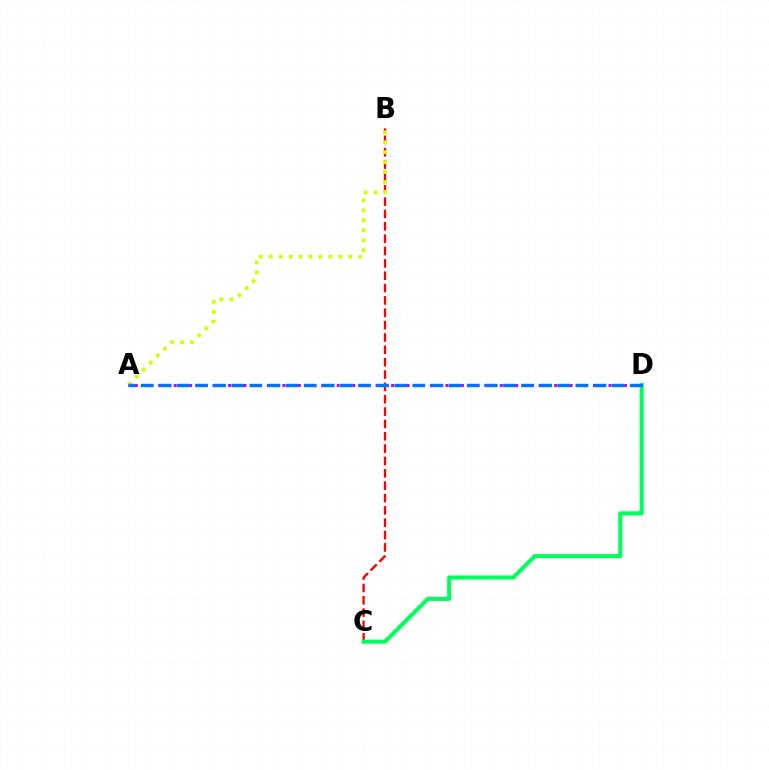{('B', 'C'): [{'color': '#ff0000', 'line_style': 'dashed', 'thickness': 1.68}], ('A', 'B'): [{'color': '#d1ff00', 'line_style': 'dotted', 'thickness': 2.7}], ('C', 'D'): [{'color': '#00ff5c', 'line_style': 'solid', 'thickness': 2.91}], ('A', 'D'): [{'color': '#b900ff', 'line_style': 'dotted', 'thickness': 2.11}, {'color': '#0074ff', 'line_style': 'dashed', 'thickness': 2.46}]}